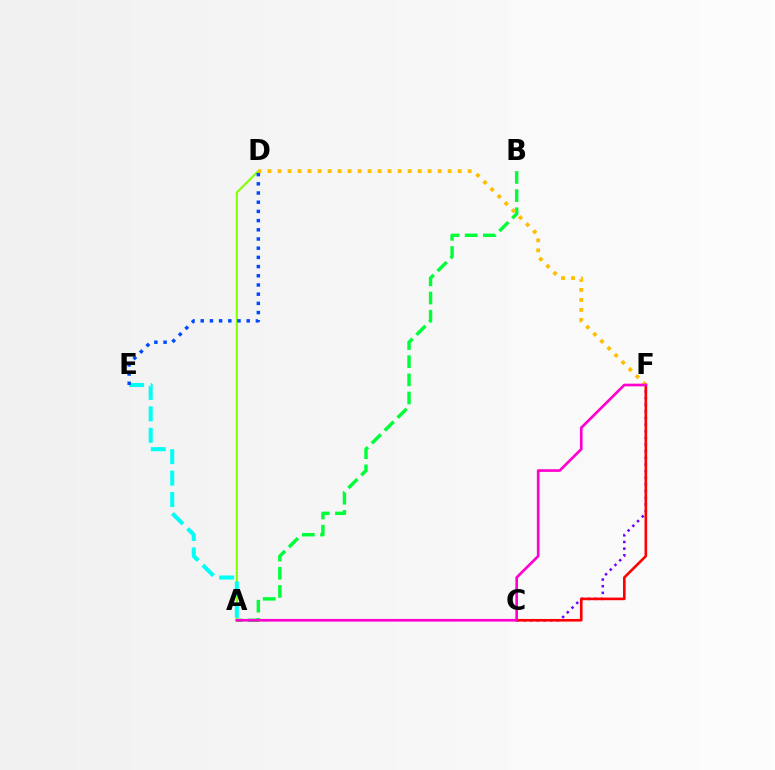{('C', 'F'): [{'color': '#7200ff', 'line_style': 'dotted', 'thickness': 1.81}, {'color': '#ff0000', 'line_style': 'solid', 'thickness': 1.89}], ('A', 'B'): [{'color': '#00ff39', 'line_style': 'dashed', 'thickness': 2.47}], ('A', 'D'): [{'color': '#84ff00', 'line_style': 'solid', 'thickness': 1.5}], ('D', 'F'): [{'color': '#ffbd00', 'line_style': 'dotted', 'thickness': 2.72}], ('A', 'F'): [{'color': '#ff00cf', 'line_style': 'solid', 'thickness': 1.92}], ('A', 'E'): [{'color': '#00fff6', 'line_style': 'dashed', 'thickness': 2.91}], ('D', 'E'): [{'color': '#004bff', 'line_style': 'dotted', 'thickness': 2.5}]}